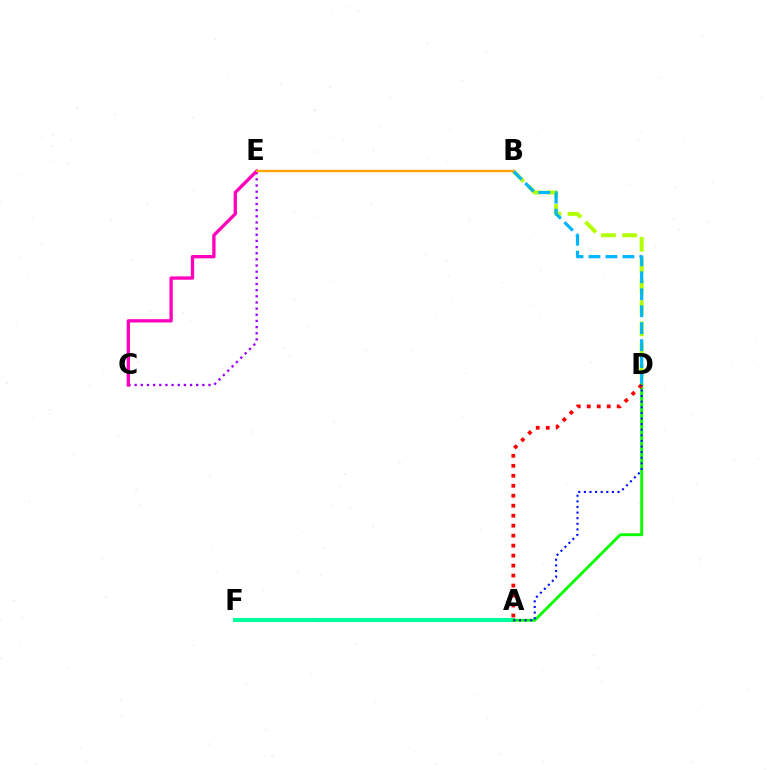{('C', 'E'): [{'color': '#9b00ff', 'line_style': 'dotted', 'thickness': 1.67}, {'color': '#ff00bd', 'line_style': 'solid', 'thickness': 2.39}], ('B', 'D'): [{'color': '#b3ff00', 'line_style': 'dashed', 'thickness': 2.87}, {'color': '#00b5ff', 'line_style': 'dashed', 'thickness': 2.3}], ('A', 'F'): [{'color': '#00ff9d', 'line_style': 'solid', 'thickness': 2.93}], ('A', 'D'): [{'color': '#08ff00', 'line_style': 'solid', 'thickness': 2.08}, {'color': '#ff0000', 'line_style': 'dotted', 'thickness': 2.71}, {'color': '#0010ff', 'line_style': 'dotted', 'thickness': 1.52}], ('B', 'E'): [{'color': '#ffa500', 'line_style': 'solid', 'thickness': 1.72}]}